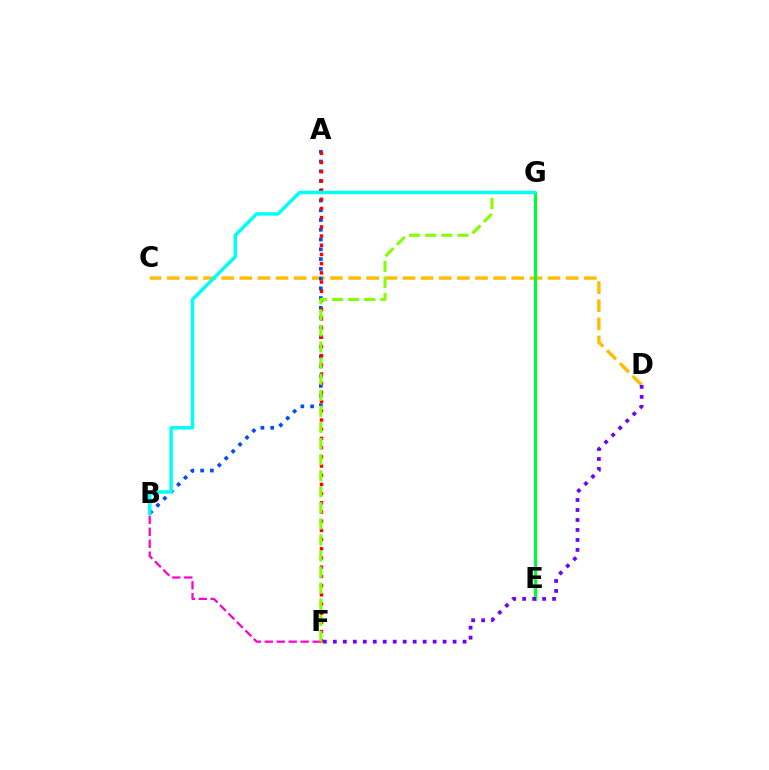{('C', 'D'): [{'color': '#ffbd00', 'line_style': 'dashed', 'thickness': 2.46}], ('A', 'B'): [{'color': '#004bff', 'line_style': 'dotted', 'thickness': 2.65}], ('E', 'G'): [{'color': '#00ff39', 'line_style': 'solid', 'thickness': 2.34}], ('A', 'F'): [{'color': '#ff0000', 'line_style': 'dotted', 'thickness': 2.5}], ('B', 'F'): [{'color': '#ff00cf', 'line_style': 'dashed', 'thickness': 1.63}], ('F', 'G'): [{'color': '#84ff00', 'line_style': 'dashed', 'thickness': 2.18}], ('B', 'G'): [{'color': '#00fff6', 'line_style': 'solid', 'thickness': 2.5}], ('D', 'F'): [{'color': '#7200ff', 'line_style': 'dotted', 'thickness': 2.71}]}